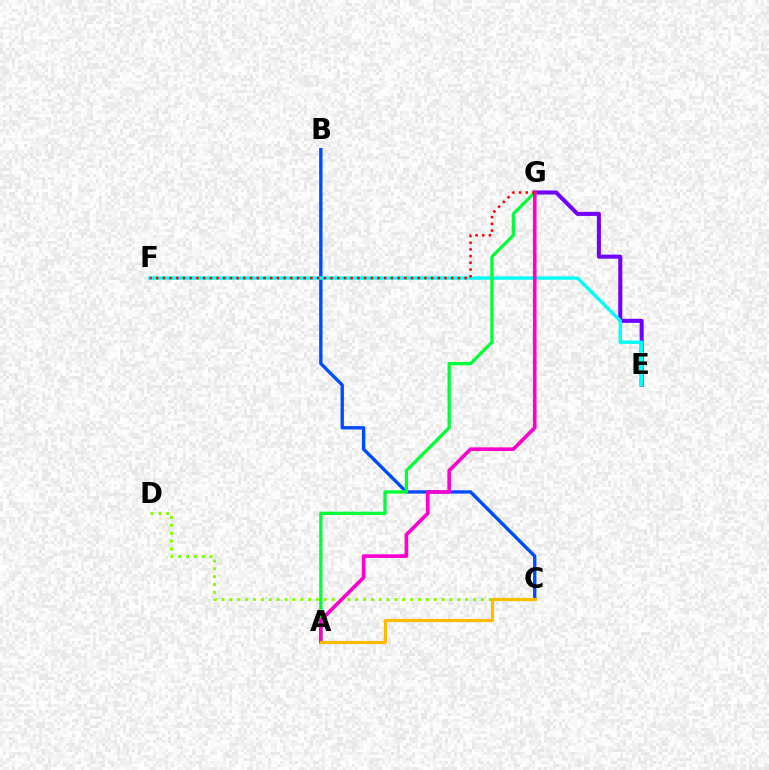{('B', 'C'): [{'color': '#004bff', 'line_style': 'solid', 'thickness': 2.41}], ('C', 'D'): [{'color': '#84ff00', 'line_style': 'dotted', 'thickness': 2.13}], ('E', 'G'): [{'color': '#7200ff', 'line_style': 'solid', 'thickness': 2.91}], ('E', 'F'): [{'color': '#00fff6', 'line_style': 'solid', 'thickness': 2.43}], ('A', 'G'): [{'color': '#00ff39', 'line_style': 'solid', 'thickness': 2.35}, {'color': '#ff00cf', 'line_style': 'solid', 'thickness': 2.62}], ('F', 'G'): [{'color': '#ff0000', 'line_style': 'dotted', 'thickness': 1.82}], ('A', 'C'): [{'color': '#ffbd00', 'line_style': 'solid', 'thickness': 2.29}]}